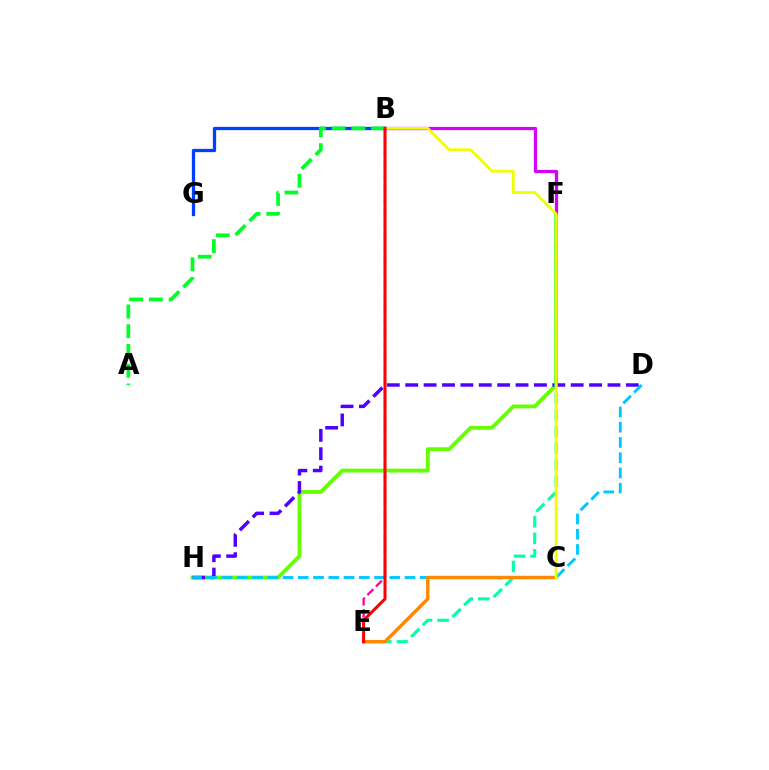{('F', 'H'): [{'color': '#66ff00', 'line_style': 'solid', 'thickness': 2.76}], ('D', 'H'): [{'color': '#4f00ff', 'line_style': 'dashed', 'thickness': 2.5}, {'color': '#00c7ff', 'line_style': 'dashed', 'thickness': 2.07}], ('B', 'F'): [{'color': '#d600ff', 'line_style': 'solid', 'thickness': 2.33}], ('E', 'F'): [{'color': '#00ffaf', 'line_style': 'dashed', 'thickness': 2.24}], ('B', 'G'): [{'color': '#003fff', 'line_style': 'solid', 'thickness': 2.36}], ('A', 'B'): [{'color': '#00ff27', 'line_style': 'dashed', 'thickness': 2.68}], ('C', 'E'): [{'color': '#ff8800', 'line_style': 'solid', 'thickness': 2.45}], ('B', 'C'): [{'color': '#eeff00', 'line_style': 'solid', 'thickness': 1.96}], ('B', 'E'): [{'color': '#ff00a0', 'line_style': 'dashed', 'thickness': 1.64}, {'color': '#ff0000', 'line_style': 'solid', 'thickness': 2.17}]}